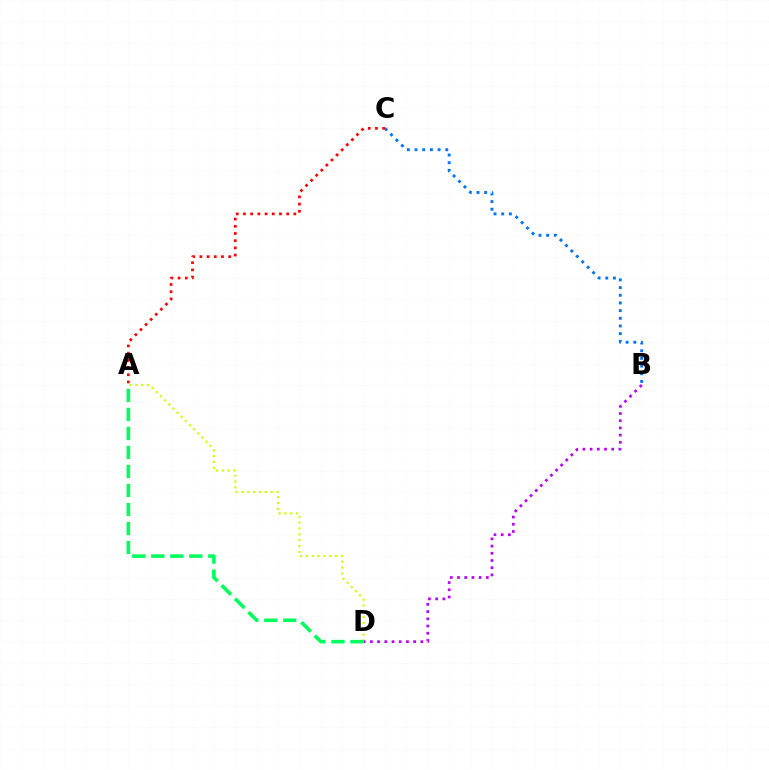{('A', 'D'): [{'color': '#d1ff00', 'line_style': 'dotted', 'thickness': 1.59}, {'color': '#00ff5c', 'line_style': 'dashed', 'thickness': 2.58}], ('B', 'D'): [{'color': '#b900ff', 'line_style': 'dotted', 'thickness': 1.96}], ('B', 'C'): [{'color': '#0074ff', 'line_style': 'dotted', 'thickness': 2.09}], ('A', 'C'): [{'color': '#ff0000', 'line_style': 'dotted', 'thickness': 1.96}]}